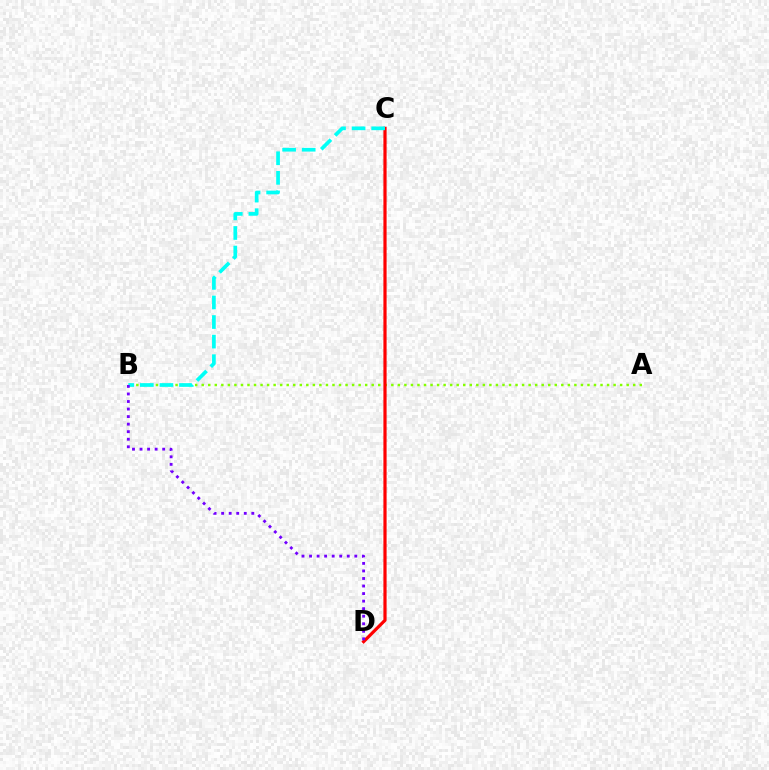{('A', 'B'): [{'color': '#84ff00', 'line_style': 'dotted', 'thickness': 1.78}], ('C', 'D'): [{'color': '#ff0000', 'line_style': 'solid', 'thickness': 2.3}], ('B', 'C'): [{'color': '#00fff6', 'line_style': 'dashed', 'thickness': 2.66}], ('B', 'D'): [{'color': '#7200ff', 'line_style': 'dotted', 'thickness': 2.05}]}